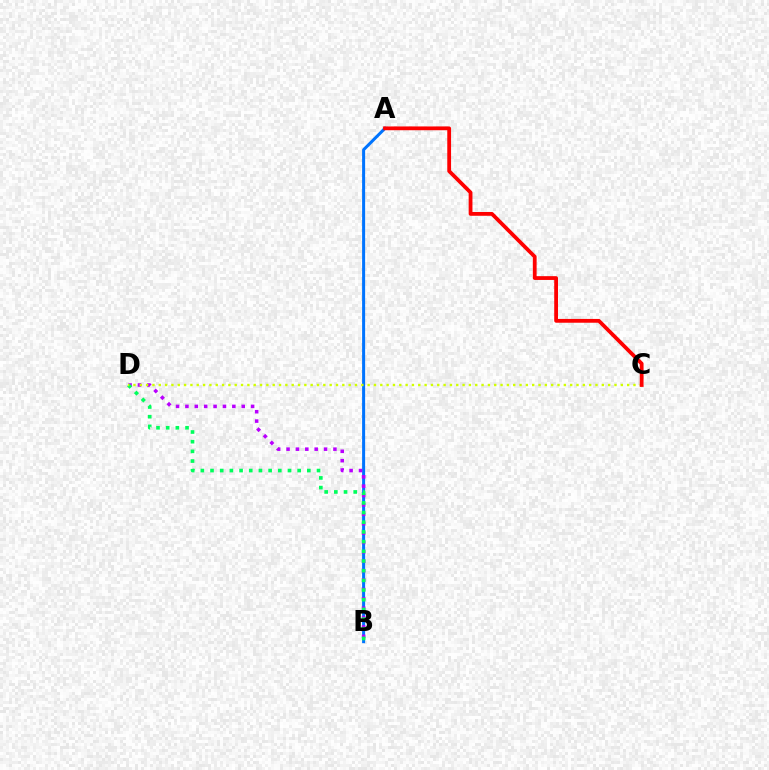{('A', 'B'): [{'color': '#0074ff', 'line_style': 'solid', 'thickness': 2.17}], ('B', 'D'): [{'color': '#b900ff', 'line_style': 'dotted', 'thickness': 2.55}, {'color': '#00ff5c', 'line_style': 'dotted', 'thickness': 2.63}], ('C', 'D'): [{'color': '#d1ff00', 'line_style': 'dotted', 'thickness': 1.72}], ('A', 'C'): [{'color': '#ff0000', 'line_style': 'solid', 'thickness': 2.73}]}